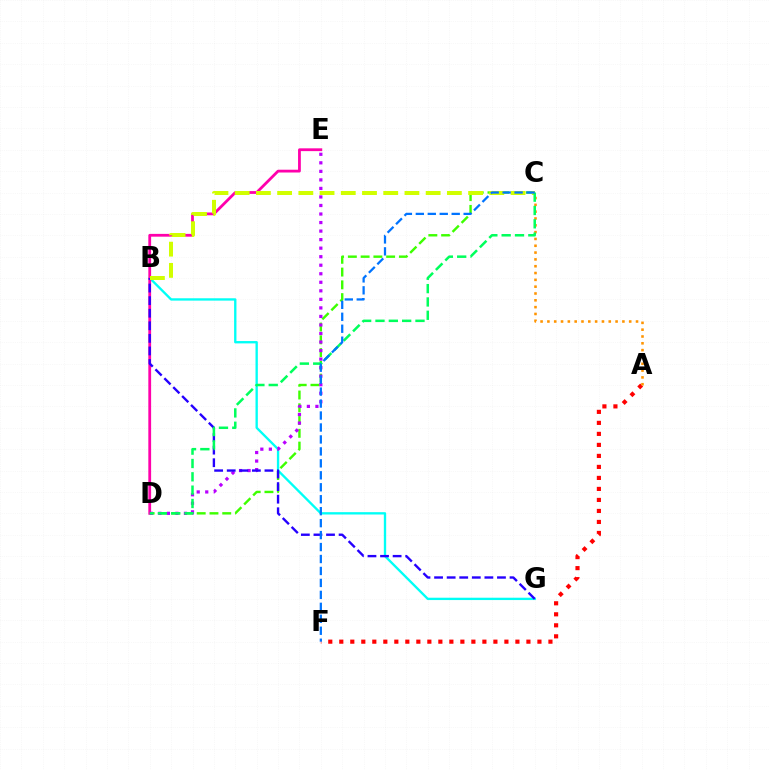{('A', 'F'): [{'color': '#ff0000', 'line_style': 'dotted', 'thickness': 2.99}], ('B', 'G'): [{'color': '#00fff6', 'line_style': 'solid', 'thickness': 1.69}, {'color': '#2500ff', 'line_style': 'dashed', 'thickness': 1.71}], ('C', 'D'): [{'color': '#3dff00', 'line_style': 'dashed', 'thickness': 1.73}, {'color': '#00ff5c', 'line_style': 'dashed', 'thickness': 1.81}], ('A', 'C'): [{'color': '#ff9400', 'line_style': 'dotted', 'thickness': 1.85}], ('D', 'E'): [{'color': '#ff00ac', 'line_style': 'solid', 'thickness': 2.01}, {'color': '#b900ff', 'line_style': 'dotted', 'thickness': 2.32}], ('B', 'C'): [{'color': '#d1ff00', 'line_style': 'dashed', 'thickness': 2.88}], ('C', 'F'): [{'color': '#0074ff', 'line_style': 'dashed', 'thickness': 1.62}]}